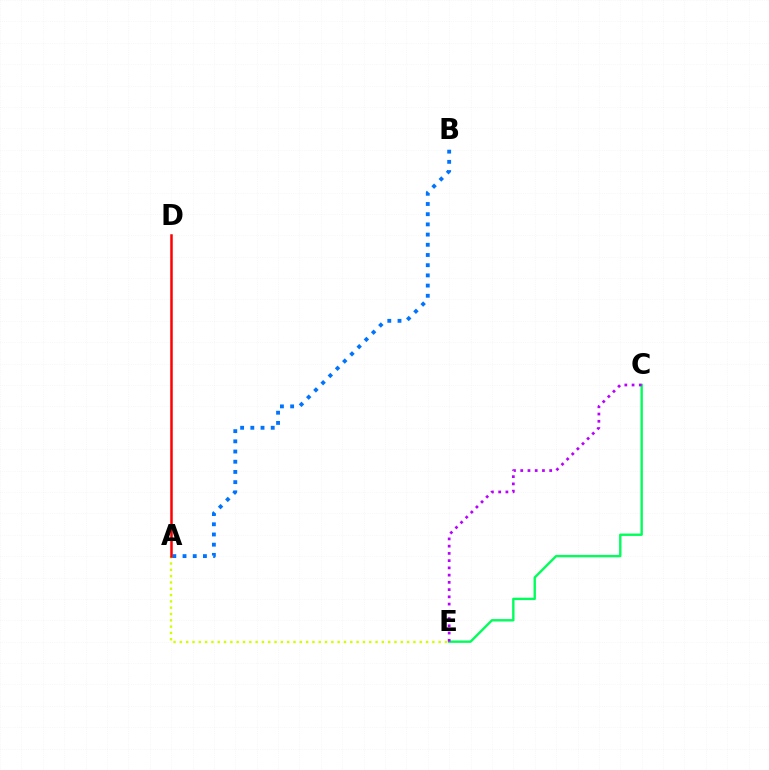{('C', 'E'): [{'color': '#00ff5c', 'line_style': 'solid', 'thickness': 1.72}, {'color': '#b900ff', 'line_style': 'dotted', 'thickness': 1.97}], ('A', 'E'): [{'color': '#d1ff00', 'line_style': 'dotted', 'thickness': 1.71}], ('A', 'B'): [{'color': '#0074ff', 'line_style': 'dotted', 'thickness': 2.77}], ('A', 'D'): [{'color': '#ff0000', 'line_style': 'solid', 'thickness': 1.8}]}